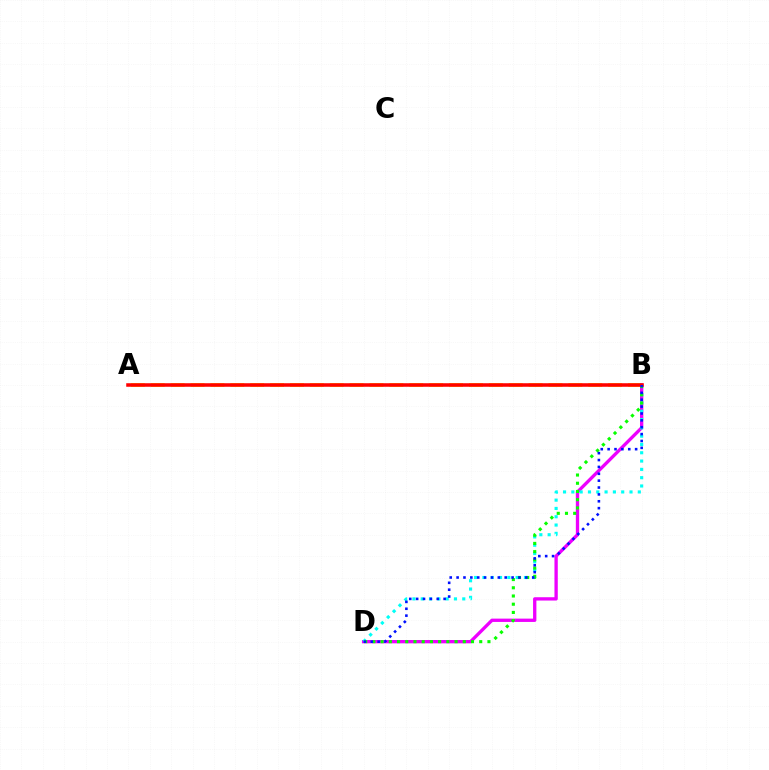{('A', 'B'): [{'color': '#fcf500', 'line_style': 'dashed', 'thickness': 2.7}, {'color': '#ff0000', 'line_style': 'solid', 'thickness': 2.55}], ('B', 'D'): [{'color': '#ee00ff', 'line_style': 'solid', 'thickness': 2.39}, {'color': '#00fff6', 'line_style': 'dotted', 'thickness': 2.26}, {'color': '#08ff00', 'line_style': 'dotted', 'thickness': 2.23}, {'color': '#0010ff', 'line_style': 'dotted', 'thickness': 1.87}]}